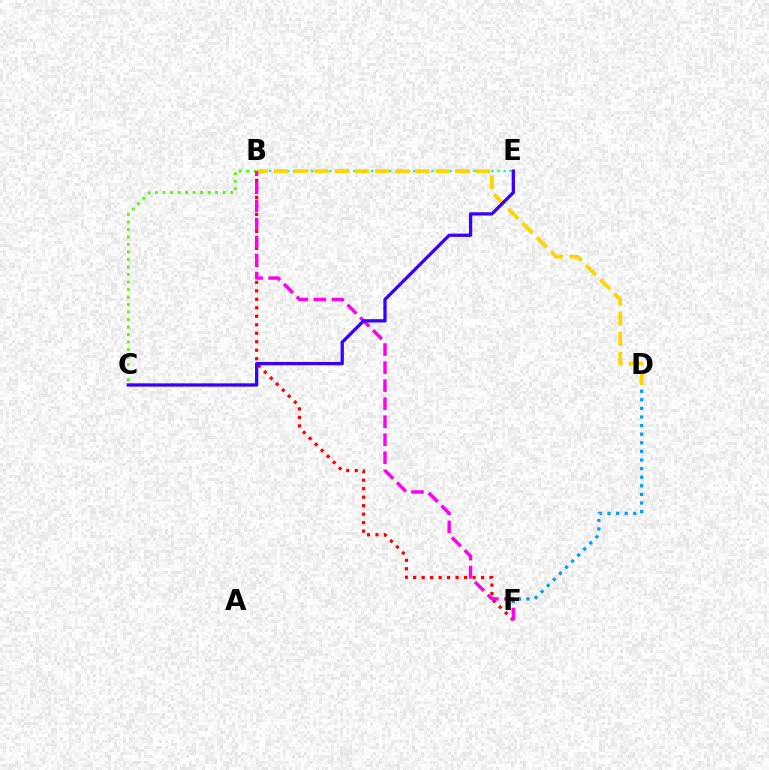{('B', 'F'): [{'color': '#ff0000', 'line_style': 'dotted', 'thickness': 2.31}, {'color': '#ff00ed', 'line_style': 'dashed', 'thickness': 2.45}], ('B', 'E'): [{'color': '#00ff86', 'line_style': 'dotted', 'thickness': 1.63}], ('B', 'C'): [{'color': '#4fff00', 'line_style': 'dotted', 'thickness': 2.04}], ('D', 'F'): [{'color': '#009eff', 'line_style': 'dotted', 'thickness': 2.34}], ('B', 'D'): [{'color': '#ffd500', 'line_style': 'dashed', 'thickness': 2.74}], ('C', 'E'): [{'color': '#3700ff', 'line_style': 'solid', 'thickness': 2.36}]}